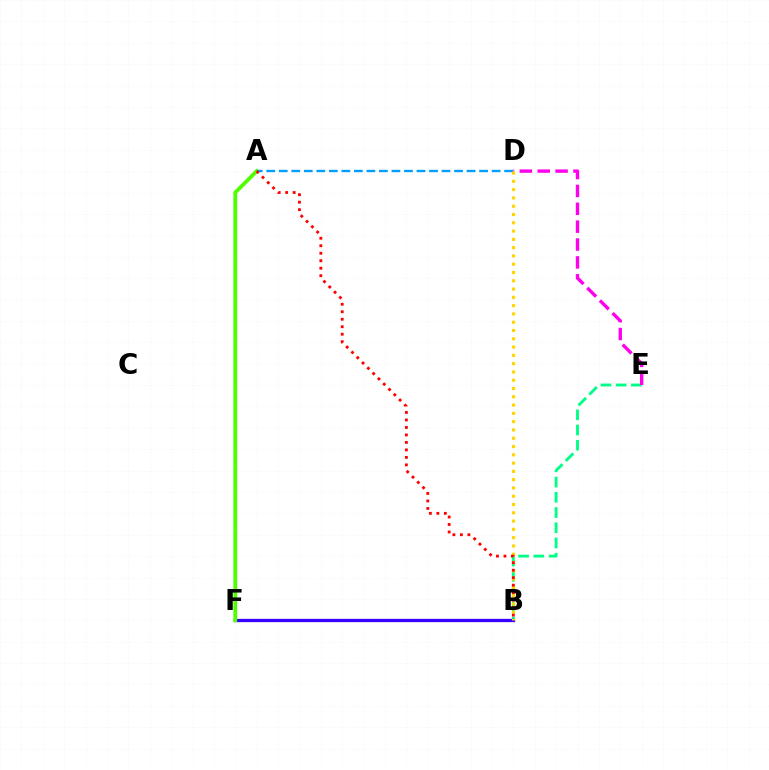{('B', 'E'): [{'color': '#00ff86', 'line_style': 'dashed', 'thickness': 2.07}], ('D', 'E'): [{'color': '#ff00ed', 'line_style': 'dashed', 'thickness': 2.43}], ('B', 'F'): [{'color': '#3700ff', 'line_style': 'solid', 'thickness': 2.37}], ('A', 'F'): [{'color': '#4fff00', 'line_style': 'solid', 'thickness': 2.73}], ('A', 'D'): [{'color': '#009eff', 'line_style': 'dashed', 'thickness': 1.7}], ('B', 'D'): [{'color': '#ffd500', 'line_style': 'dotted', 'thickness': 2.25}], ('A', 'B'): [{'color': '#ff0000', 'line_style': 'dotted', 'thickness': 2.03}]}